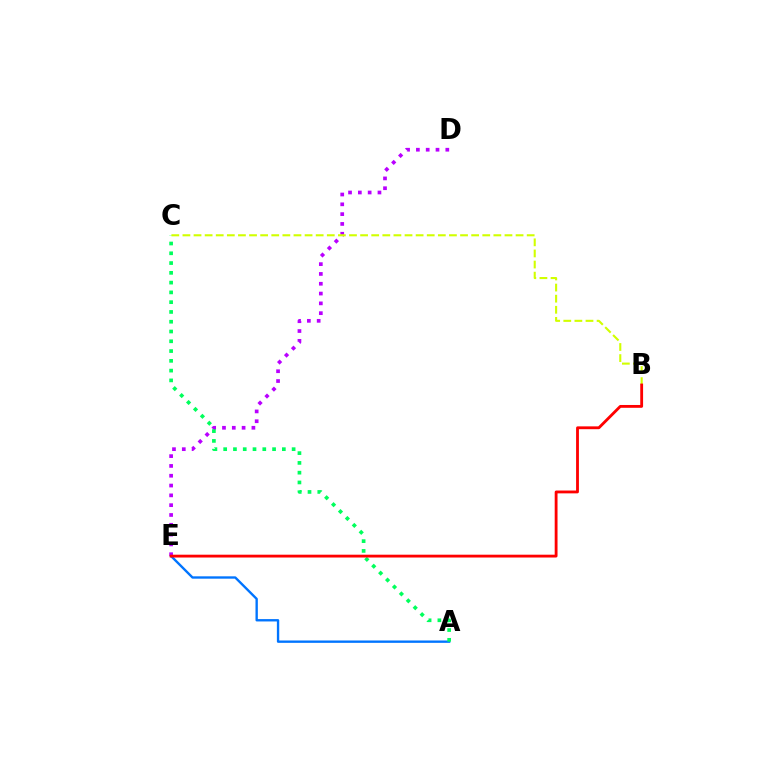{('A', 'E'): [{'color': '#0074ff', 'line_style': 'solid', 'thickness': 1.7}], ('D', 'E'): [{'color': '#b900ff', 'line_style': 'dotted', 'thickness': 2.67}], ('A', 'C'): [{'color': '#00ff5c', 'line_style': 'dotted', 'thickness': 2.66}], ('B', 'C'): [{'color': '#d1ff00', 'line_style': 'dashed', 'thickness': 1.51}], ('B', 'E'): [{'color': '#ff0000', 'line_style': 'solid', 'thickness': 2.04}]}